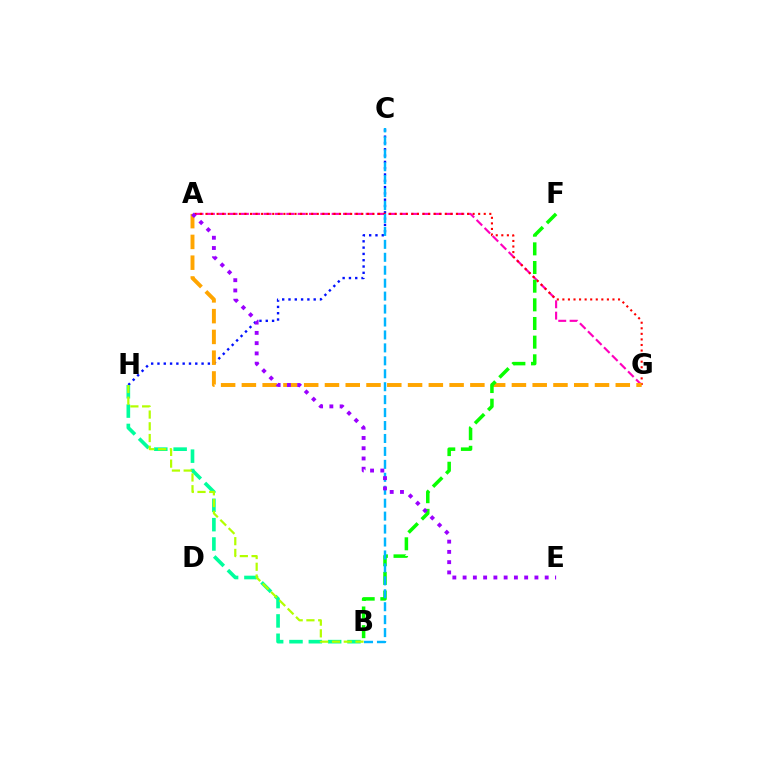{('C', 'H'): [{'color': '#0010ff', 'line_style': 'dotted', 'thickness': 1.71}], ('B', 'H'): [{'color': '#00ff9d', 'line_style': 'dashed', 'thickness': 2.63}, {'color': '#b3ff00', 'line_style': 'dashed', 'thickness': 1.6}], ('A', 'G'): [{'color': '#ff00bd', 'line_style': 'dashed', 'thickness': 1.54}, {'color': '#ff0000', 'line_style': 'dotted', 'thickness': 1.51}, {'color': '#ffa500', 'line_style': 'dashed', 'thickness': 2.82}], ('B', 'F'): [{'color': '#08ff00', 'line_style': 'dashed', 'thickness': 2.53}], ('B', 'C'): [{'color': '#00b5ff', 'line_style': 'dashed', 'thickness': 1.76}], ('A', 'E'): [{'color': '#9b00ff', 'line_style': 'dotted', 'thickness': 2.79}]}